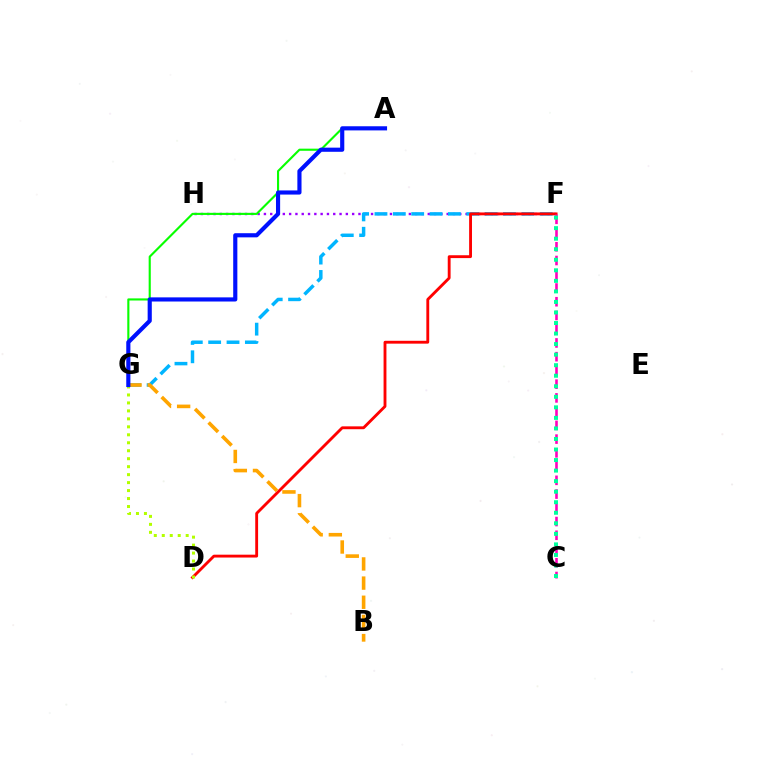{('F', 'H'): [{'color': '#9b00ff', 'line_style': 'dotted', 'thickness': 1.71}], ('F', 'G'): [{'color': '#00b5ff', 'line_style': 'dashed', 'thickness': 2.49}], ('A', 'G'): [{'color': '#08ff00', 'line_style': 'solid', 'thickness': 1.53}, {'color': '#0010ff', 'line_style': 'solid', 'thickness': 2.98}], ('D', 'F'): [{'color': '#ff0000', 'line_style': 'solid', 'thickness': 2.06}], ('B', 'G'): [{'color': '#ffa500', 'line_style': 'dashed', 'thickness': 2.6}], ('D', 'G'): [{'color': '#b3ff00', 'line_style': 'dotted', 'thickness': 2.17}], ('C', 'F'): [{'color': '#ff00bd', 'line_style': 'dashed', 'thickness': 1.87}, {'color': '#00ff9d', 'line_style': 'dotted', 'thickness': 2.86}]}